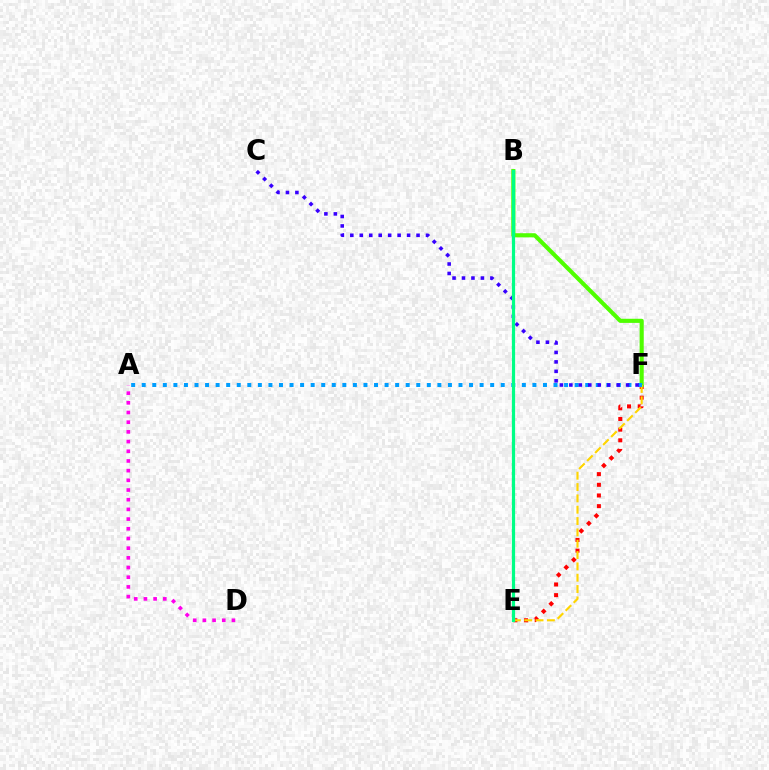{('E', 'F'): [{'color': '#ff0000', 'line_style': 'dotted', 'thickness': 2.9}, {'color': '#ffd500', 'line_style': 'dashed', 'thickness': 1.54}], ('B', 'F'): [{'color': '#4fff00', 'line_style': 'solid', 'thickness': 2.96}], ('A', 'D'): [{'color': '#ff00ed', 'line_style': 'dotted', 'thickness': 2.63}], ('A', 'F'): [{'color': '#009eff', 'line_style': 'dotted', 'thickness': 2.87}], ('C', 'F'): [{'color': '#3700ff', 'line_style': 'dotted', 'thickness': 2.57}], ('B', 'E'): [{'color': '#00ff86', 'line_style': 'solid', 'thickness': 2.31}]}